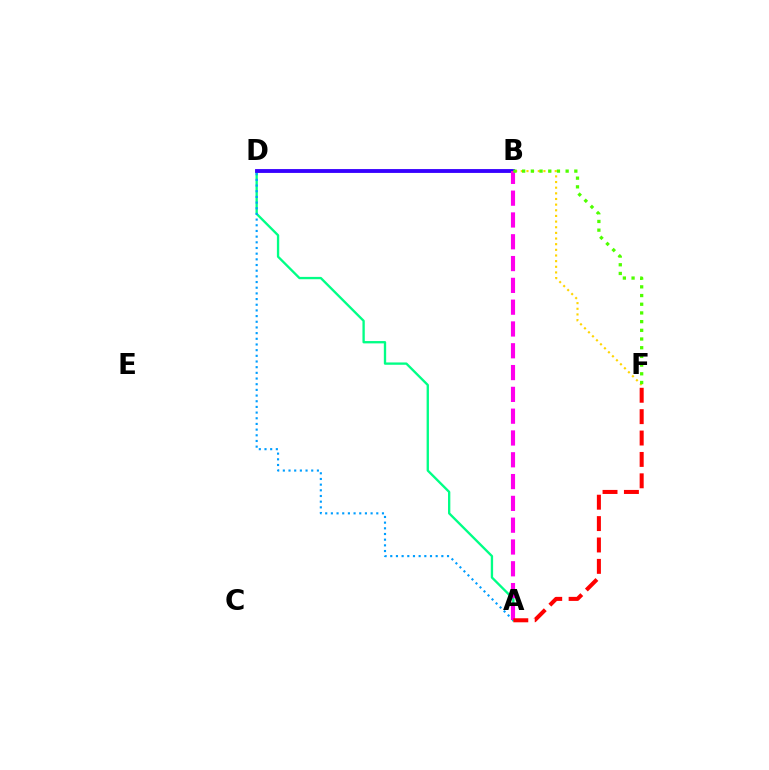{('A', 'D'): [{'color': '#00ff86', 'line_style': 'solid', 'thickness': 1.68}, {'color': '#009eff', 'line_style': 'dotted', 'thickness': 1.54}], ('B', 'D'): [{'color': '#3700ff', 'line_style': 'solid', 'thickness': 2.77}], ('A', 'B'): [{'color': '#ff00ed', 'line_style': 'dashed', 'thickness': 2.96}], ('A', 'F'): [{'color': '#ff0000', 'line_style': 'dashed', 'thickness': 2.91}], ('B', 'F'): [{'color': '#ffd500', 'line_style': 'dotted', 'thickness': 1.54}, {'color': '#4fff00', 'line_style': 'dotted', 'thickness': 2.36}]}